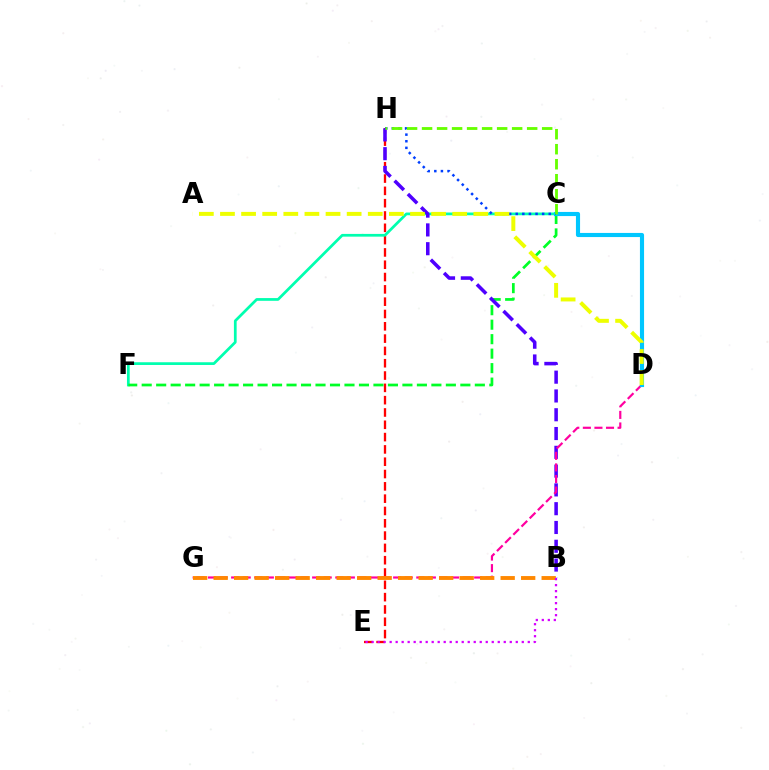{('E', 'H'): [{'color': '#ff0000', 'line_style': 'dashed', 'thickness': 1.67}], ('C', 'F'): [{'color': '#00ffaf', 'line_style': 'solid', 'thickness': 1.97}, {'color': '#00ff27', 'line_style': 'dashed', 'thickness': 1.97}], ('B', 'H'): [{'color': '#4f00ff', 'line_style': 'dashed', 'thickness': 2.55}], ('D', 'G'): [{'color': '#ff00a0', 'line_style': 'dashed', 'thickness': 1.57}], ('C', 'D'): [{'color': '#00c7ff', 'line_style': 'solid', 'thickness': 2.97}], ('C', 'H'): [{'color': '#003fff', 'line_style': 'dotted', 'thickness': 1.8}, {'color': '#66ff00', 'line_style': 'dashed', 'thickness': 2.04}], ('B', 'G'): [{'color': '#ff8800', 'line_style': 'dashed', 'thickness': 2.79}], ('A', 'D'): [{'color': '#eeff00', 'line_style': 'dashed', 'thickness': 2.87}], ('B', 'E'): [{'color': '#d600ff', 'line_style': 'dotted', 'thickness': 1.63}]}